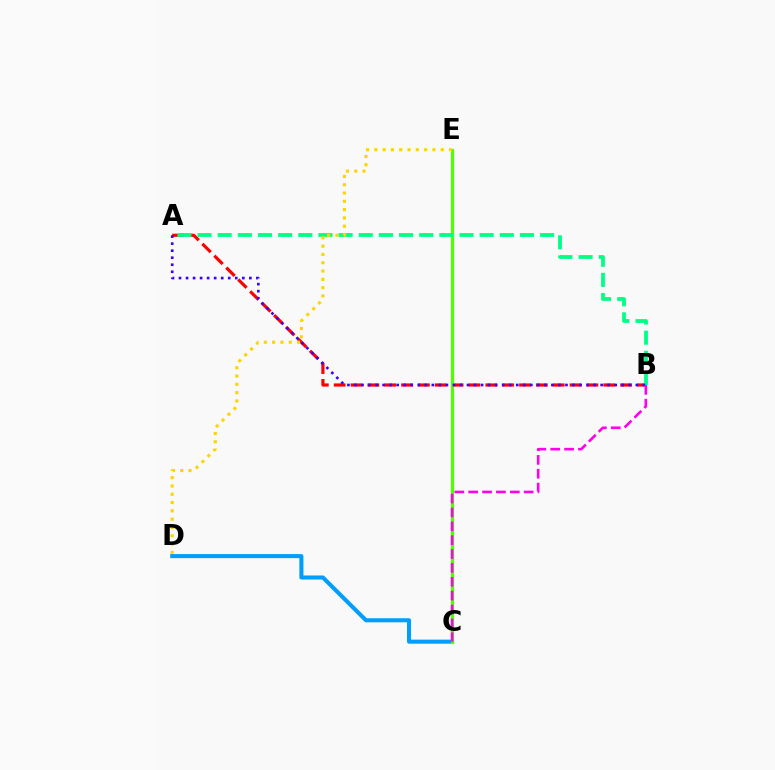{('C', 'D'): [{'color': '#009eff', 'line_style': 'solid', 'thickness': 2.92}], ('A', 'B'): [{'color': '#ff0000', 'line_style': 'dashed', 'thickness': 2.29}, {'color': '#00ff86', 'line_style': 'dashed', 'thickness': 2.74}, {'color': '#3700ff', 'line_style': 'dotted', 'thickness': 1.91}], ('C', 'E'): [{'color': '#4fff00', 'line_style': 'solid', 'thickness': 2.3}], ('D', 'E'): [{'color': '#ffd500', 'line_style': 'dotted', 'thickness': 2.25}], ('B', 'C'): [{'color': '#ff00ed', 'line_style': 'dashed', 'thickness': 1.88}]}